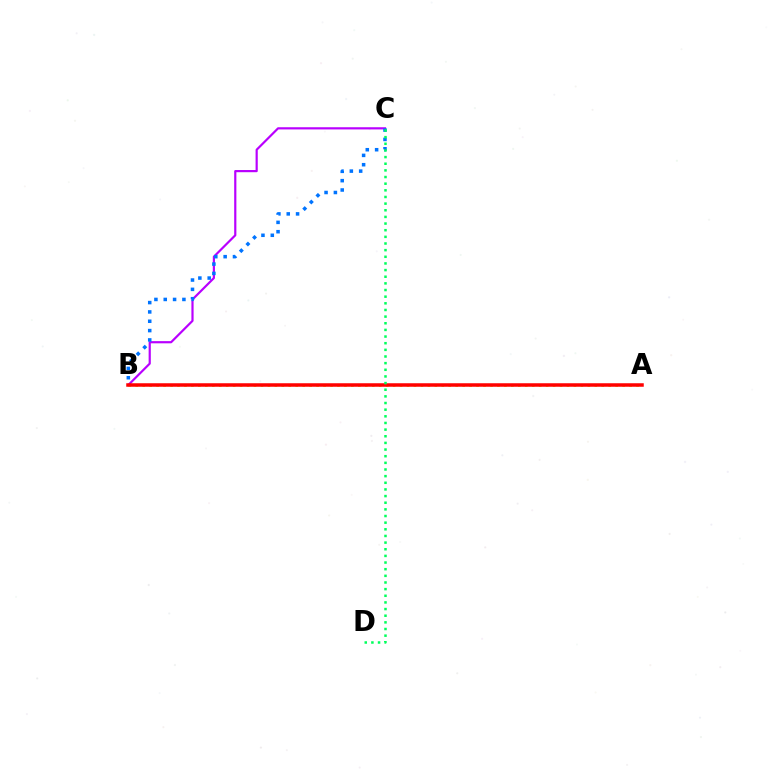{('A', 'B'): [{'color': '#d1ff00', 'line_style': 'dotted', 'thickness': 1.89}, {'color': '#ff0000', 'line_style': 'solid', 'thickness': 2.52}], ('B', 'C'): [{'color': '#b900ff', 'line_style': 'solid', 'thickness': 1.57}, {'color': '#0074ff', 'line_style': 'dotted', 'thickness': 2.54}], ('C', 'D'): [{'color': '#00ff5c', 'line_style': 'dotted', 'thickness': 1.81}]}